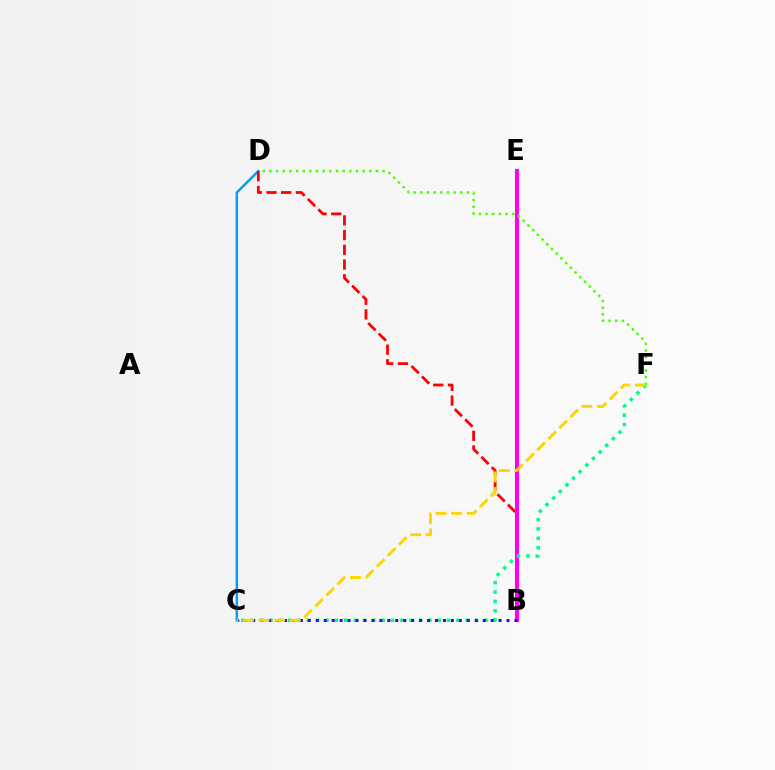{('C', 'D'): [{'color': '#009eff', 'line_style': 'solid', 'thickness': 1.77}], ('B', 'D'): [{'color': '#ff0000', 'line_style': 'dashed', 'thickness': 2.0}], ('B', 'E'): [{'color': '#ff00ed', 'line_style': 'solid', 'thickness': 2.94}], ('D', 'F'): [{'color': '#4fff00', 'line_style': 'dotted', 'thickness': 1.81}], ('C', 'F'): [{'color': '#00ff86', 'line_style': 'dotted', 'thickness': 2.54}, {'color': '#ffd500', 'line_style': 'dashed', 'thickness': 2.12}], ('B', 'C'): [{'color': '#3700ff', 'line_style': 'dotted', 'thickness': 2.16}]}